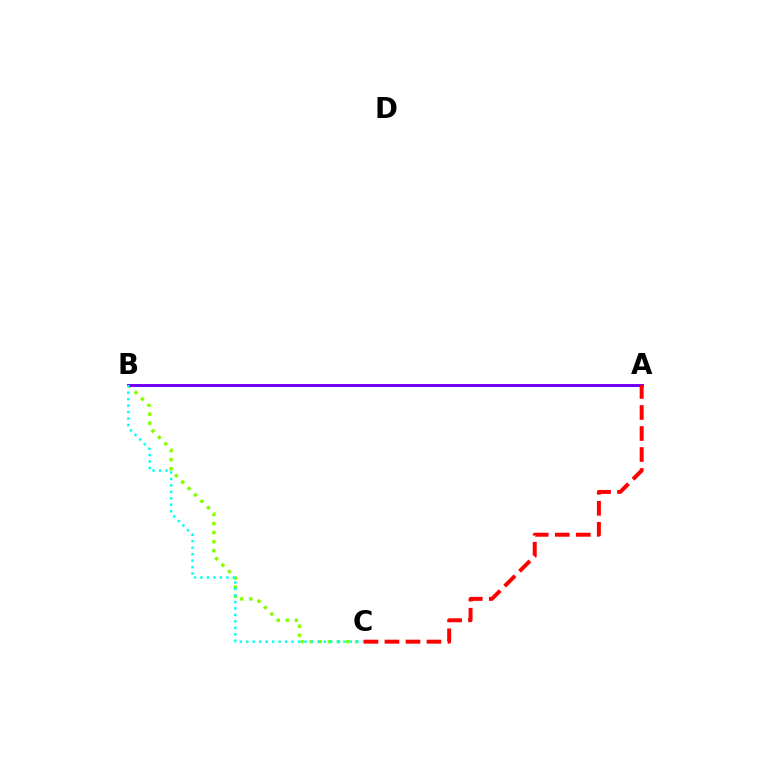{('B', 'C'): [{'color': '#84ff00', 'line_style': 'dotted', 'thickness': 2.46}, {'color': '#00fff6', 'line_style': 'dotted', 'thickness': 1.76}], ('A', 'B'): [{'color': '#7200ff', 'line_style': 'solid', 'thickness': 2.14}], ('A', 'C'): [{'color': '#ff0000', 'line_style': 'dashed', 'thickness': 2.85}]}